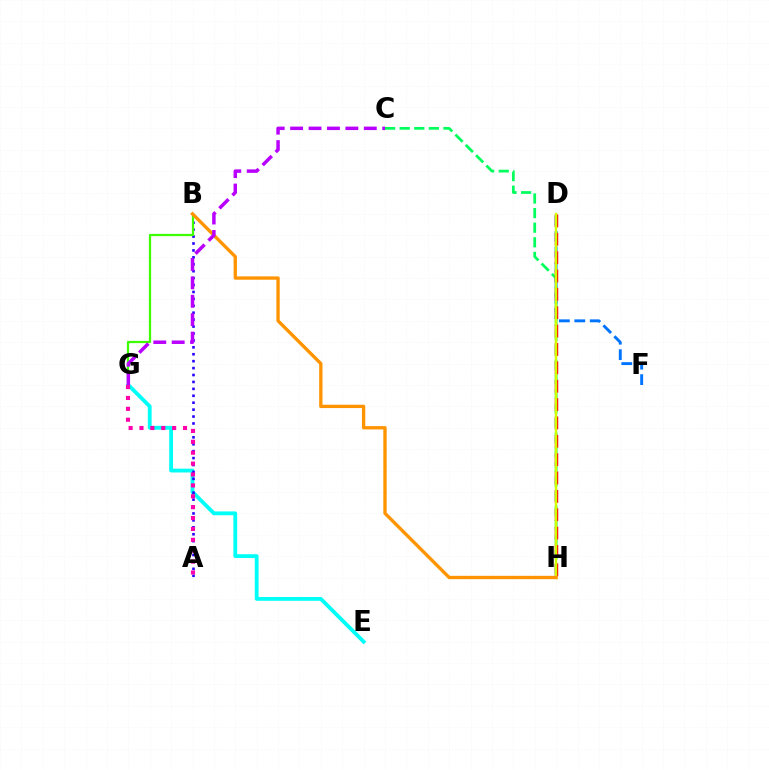{('C', 'H'): [{'color': '#00ff5c', 'line_style': 'dashed', 'thickness': 1.98}], ('D', 'F'): [{'color': '#0074ff', 'line_style': 'dashed', 'thickness': 2.1}], ('D', 'H'): [{'color': '#ff0000', 'line_style': 'dashed', 'thickness': 2.49}, {'color': '#d1ff00', 'line_style': 'solid', 'thickness': 1.72}], ('E', 'G'): [{'color': '#00fff6', 'line_style': 'solid', 'thickness': 2.75}], ('A', 'B'): [{'color': '#2500ff', 'line_style': 'dotted', 'thickness': 1.88}], ('B', 'G'): [{'color': '#3dff00', 'line_style': 'solid', 'thickness': 1.61}], ('A', 'G'): [{'color': '#ff00ac', 'line_style': 'dotted', 'thickness': 2.96}], ('B', 'H'): [{'color': '#ff9400', 'line_style': 'solid', 'thickness': 2.4}], ('C', 'G'): [{'color': '#b900ff', 'line_style': 'dashed', 'thickness': 2.5}]}